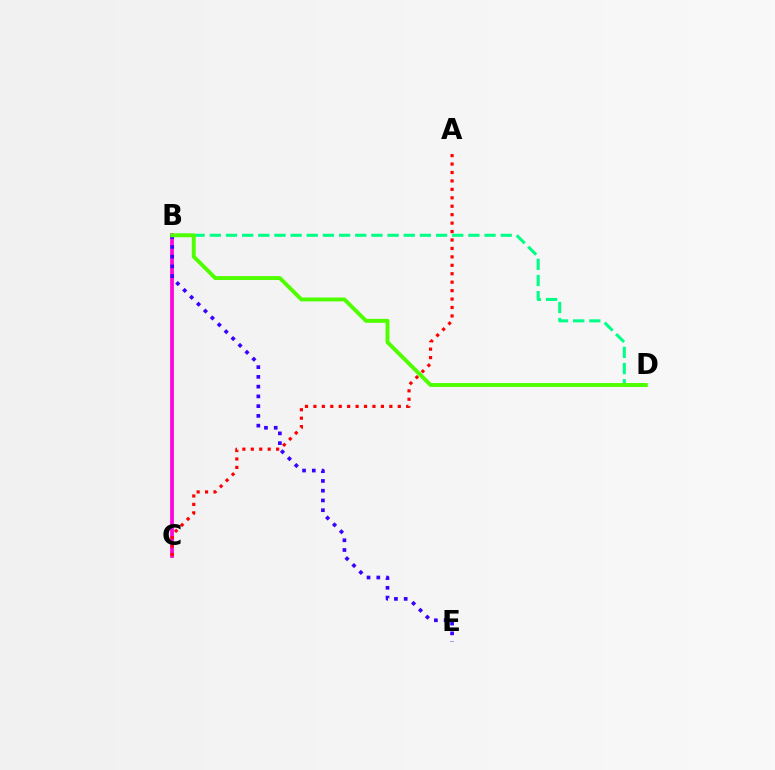{('B', 'C'): [{'color': '#009eff', 'line_style': 'solid', 'thickness': 2.08}, {'color': '#ffd500', 'line_style': 'solid', 'thickness': 2.54}, {'color': '#ff00ed', 'line_style': 'solid', 'thickness': 2.61}], ('B', 'D'): [{'color': '#00ff86', 'line_style': 'dashed', 'thickness': 2.2}, {'color': '#4fff00', 'line_style': 'solid', 'thickness': 2.82}], ('B', 'E'): [{'color': '#3700ff', 'line_style': 'dotted', 'thickness': 2.65}], ('A', 'C'): [{'color': '#ff0000', 'line_style': 'dotted', 'thickness': 2.29}]}